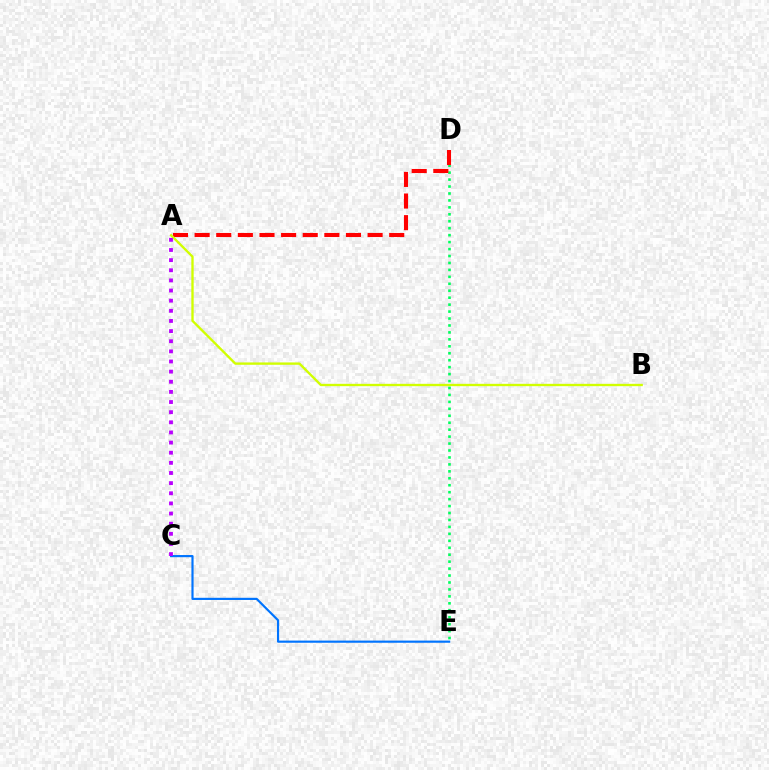{('C', 'E'): [{'color': '#0074ff', 'line_style': 'solid', 'thickness': 1.56}], ('D', 'E'): [{'color': '#00ff5c', 'line_style': 'dotted', 'thickness': 1.89}], ('A', 'D'): [{'color': '#ff0000', 'line_style': 'dashed', 'thickness': 2.94}], ('A', 'B'): [{'color': '#d1ff00', 'line_style': 'solid', 'thickness': 1.69}], ('A', 'C'): [{'color': '#b900ff', 'line_style': 'dotted', 'thickness': 2.75}]}